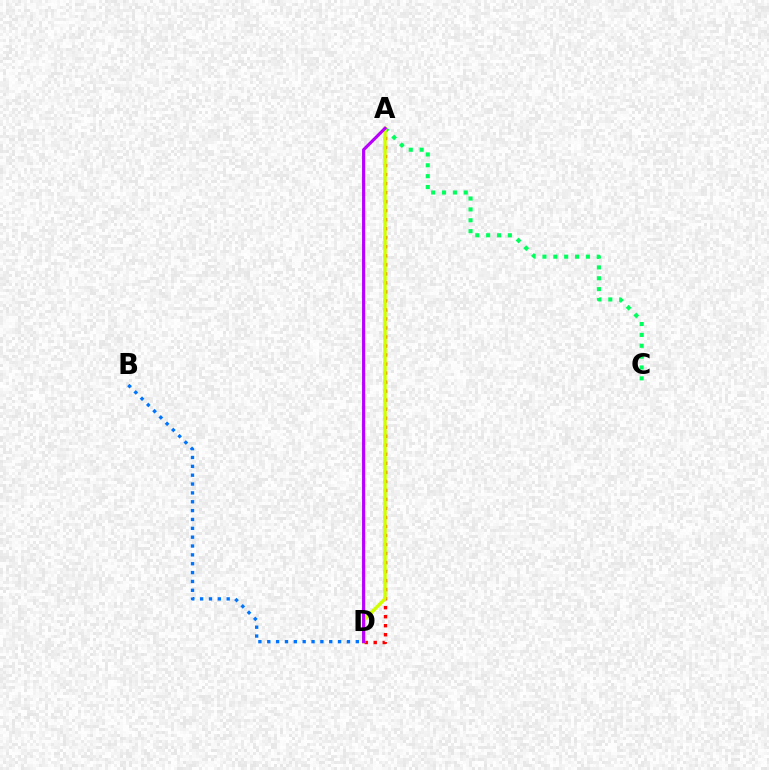{('A', 'D'): [{'color': '#ff0000', 'line_style': 'dotted', 'thickness': 2.45}, {'color': '#d1ff00', 'line_style': 'solid', 'thickness': 2.48}, {'color': '#b900ff', 'line_style': 'solid', 'thickness': 2.26}], ('A', 'C'): [{'color': '#00ff5c', 'line_style': 'dotted', 'thickness': 2.95}], ('B', 'D'): [{'color': '#0074ff', 'line_style': 'dotted', 'thickness': 2.41}]}